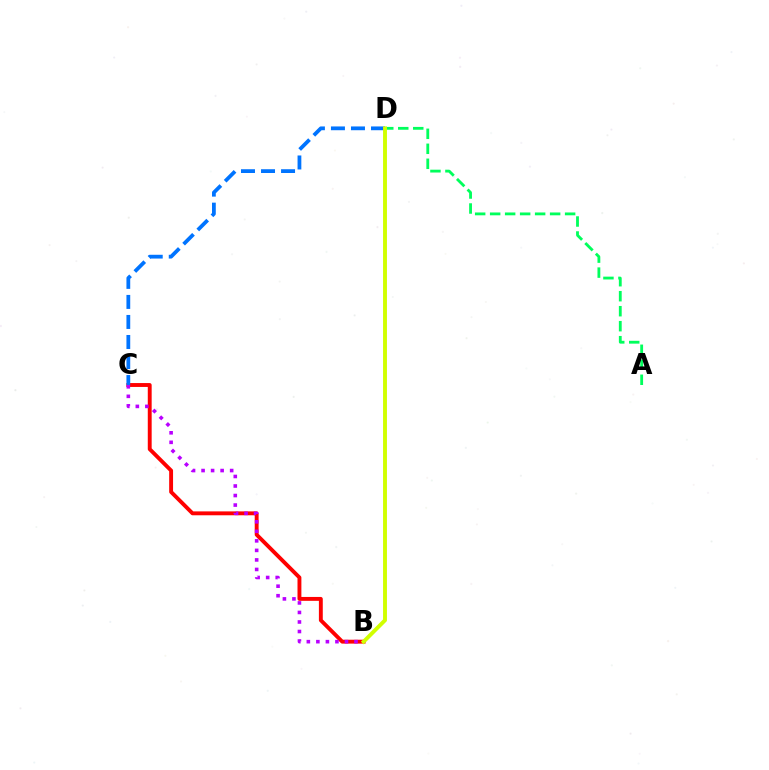{('B', 'C'): [{'color': '#ff0000', 'line_style': 'solid', 'thickness': 2.8}, {'color': '#b900ff', 'line_style': 'dotted', 'thickness': 2.59}], ('A', 'D'): [{'color': '#00ff5c', 'line_style': 'dashed', 'thickness': 2.04}], ('C', 'D'): [{'color': '#0074ff', 'line_style': 'dashed', 'thickness': 2.72}], ('B', 'D'): [{'color': '#d1ff00', 'line_style': 'solid', 'thickness': 2.8}]}